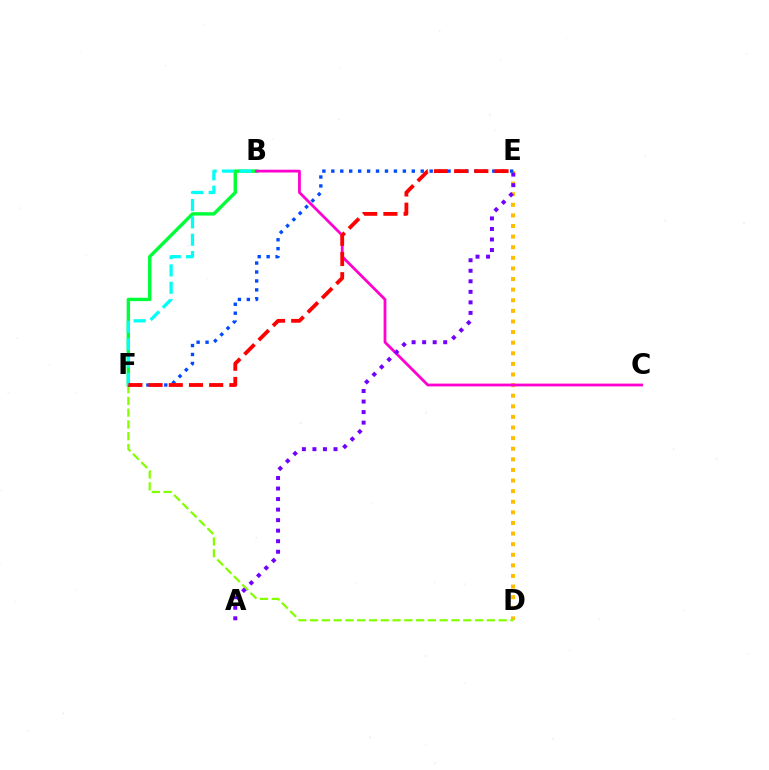{('D', 'E'): [{'color': '#ffbd00', 'line_style': 'dotted', 'thickness': 2.88}], ('D', 'F'): [{'color': '#84ff00', 'line_style': 'dashed', 'thickness': 1.6}], ('B', 'F'): [{'color': '#00ff39', 'line_style': 'solid', 'thickness': 2.45}, {'color': '#00fff6', 'line_style': 'dashed', 'thickness': 2.36}], ('B', 'C'): [{'color': '#ff00cf', 'line_style': 'solid', 'thickness': 2.0}], ('A', 'E'): [{'color': '#7200ff', 'line_style': 'dotted', 'thickness': 2.86}], ('E', 'F'): [{'color': '#004bff', 'line_style': 'dotted', 'thickness': 2.43}, {'color': '#ff0000', 'line_style': 'dashed', 'thickness': 2.74}]}